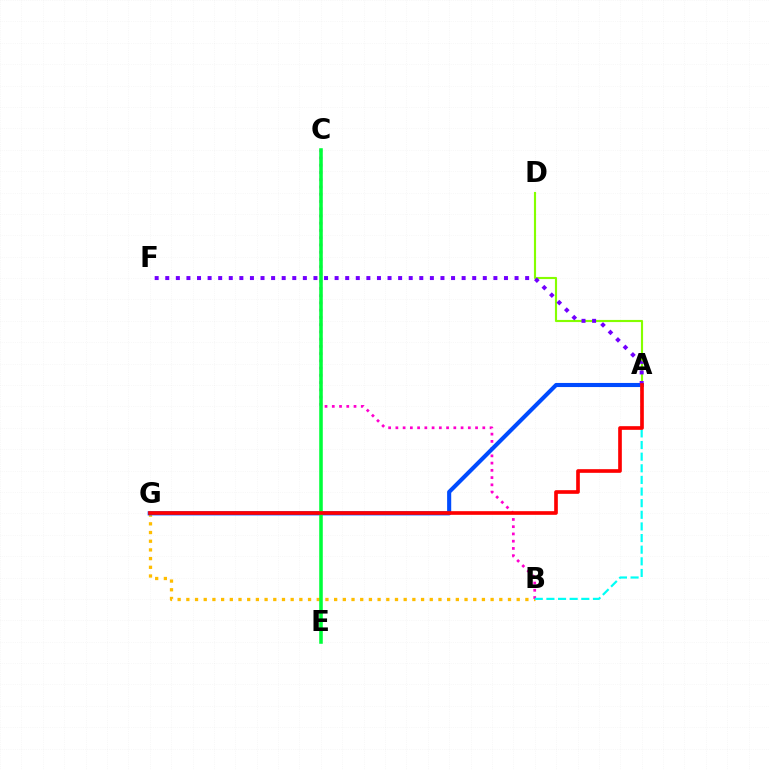{('B', 'G'): [{'color': '#ffbd00', 'line_style': 'dotted', 'thickness': 2.36}], ('B', 'C'): [{'color': '#ff00cf', 'line_style': 'dotted', 'thickness': 1.97}], ('A', 'G'): [{'color': '#004bff', 'line_style': 'solid', 'thickness': 2.95}, {'color': '#ff0000', 'line_style': 'solid', 'thickness': 2.63}], ('A', 'D'): [{'color': '#84ff00', 'line_style': 'solid', 'thickness': 1.54}], ('C', 'E'): [{'color': '#00ff39', 'line_style': 'solid', 'thickness': 2.56}], ('A', 'B'): [{'color': '#00fff6', 'line_style': 'dashed', 'thickness': 1.58}], ('A', 'F'): [{'color': '#7200ff', 'line_style': 'dotted', 'thickness': 2.88}]}